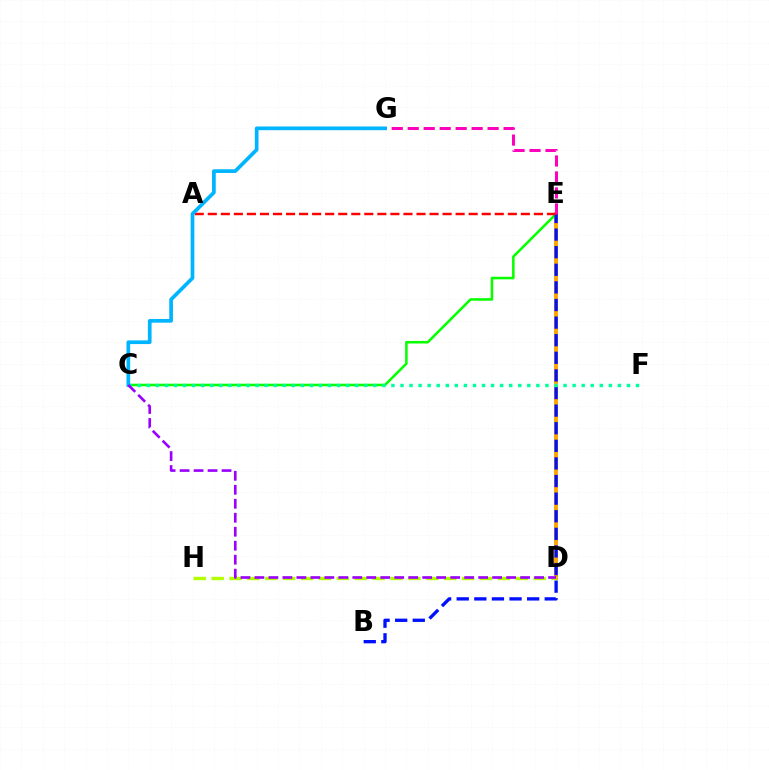{('D', 'E'): [{'color': '#ffa500', 'line_style': 'solid', 'thickness': 2.83}], ('C', 'E'): [{'color': '#08ff00', 'line_style': 'solid', 'thickness': 1.84}], ('B', 'E'): [{'color': '#0010ff', 'line_style': 'dashed', 'thickness': 2.39}], ('A', 'E'): [{'color': '#ff0000', 'line_style': 'dashed', 'thickness': 1.77}], ('E', 'G'): [{'color': '#ff00bd', 'line_style': 'dashed', 'thickness': 2.17}], ('C', 'F'): [{'color': '#00ff9d', 'line_style': 'dotted', 'thickness': 2.46}], ('D', 'H'): [{'color': '#b3ff00', 'line_style': 'dashed', 'thickness': 2.43}], ('C', 'G'): [{'color': '#00b5ff', 'line_style': 'solid', 'thickness': 2.66}], ('C', 'D'): [{'color': '#9b00ff', 'line_style': 'dashed', 'thickness': 1.9}]}